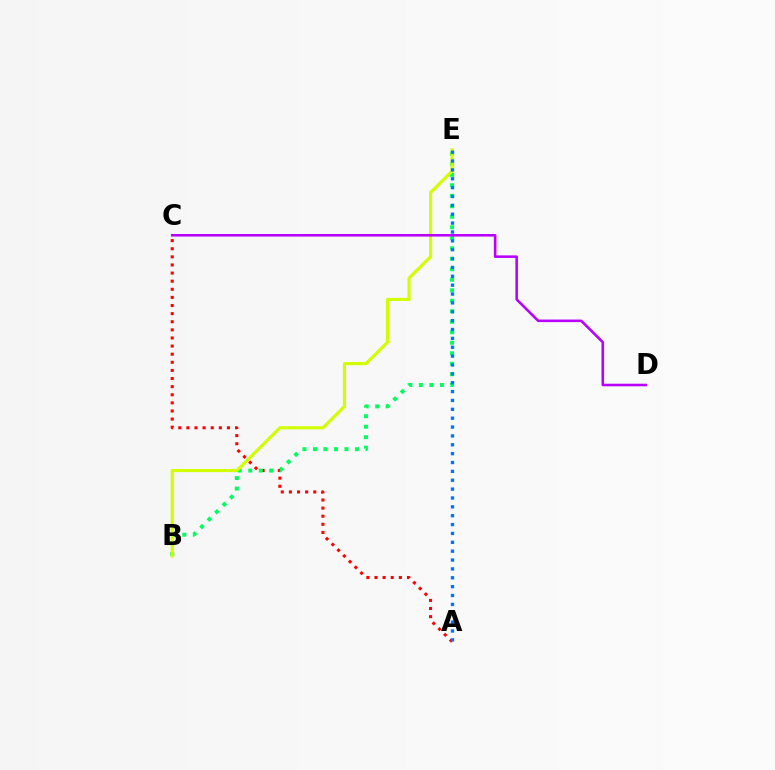{('A', 'C'): [{'color': '#ff0000', 'line_style': 'dotted', 'thickness': 2.2}], ('B', 'E'): [{'color': '#00ff5c', 'line_style': 'dotted', 'thickness': 2.85}, {'color': '#d1ff00', 'line_style': 'solid', 'thickness': 2.25}], ('A', 'E'): [{'color': '#0074ff', 'line_style': 'dotted', 'thickness': 2.41}], ('C', 'D'): [{'color': '#b900ff', 'line_style': 'solid', 'thickness': 1.86}]}